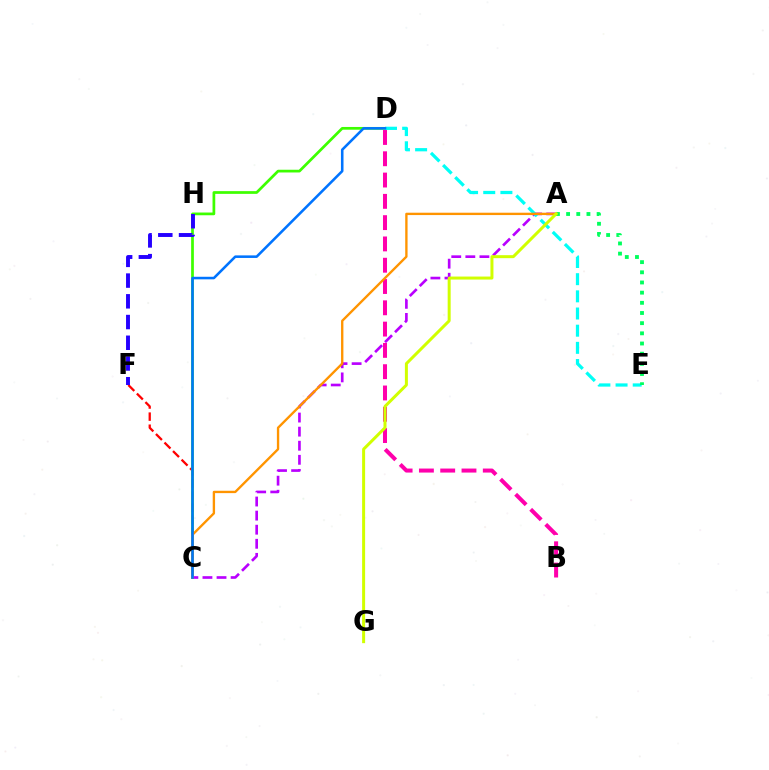{('C', 'F'): [{'color': '#ff0000', 'line_style': 'dashed', 'thickness': 1.64}], ('C', 'D'): [{'color': '#3dff00', 'line_style': 'solid', 'thickness': 1.96}, {'color': '#0074ff', 'line_style': 'solid', 'thickness': 1.84}], ('B', 'D'): [{'color': '#ff00ac', 'line_style': 'dashed', 'thickness': 2.89}], ('A', 'C'): [{'color': '#b900ff', 'line_style': 'dashed', 'thickness': 1.91}, {'color': '#ff9400', 'line_style': 'solid', 'thickness': 1.69}], ('F', 'H'): [{'color': '#2500ff', 'line_style': 'dashed', 'thickness': 2.82}], ('D', 'E'): [{'color': '#00fff6', 'line_style': 'dashed', 'thickness': 2.33}], ('A', 'E'): [{'color': '#00ff5c', 'line_style': 'dotted', 'thickness': 2.76}], ('A', 'G'): [{'color': '#d1ff00', 'line_style': 'solid', 'thickness': 2.16}]}